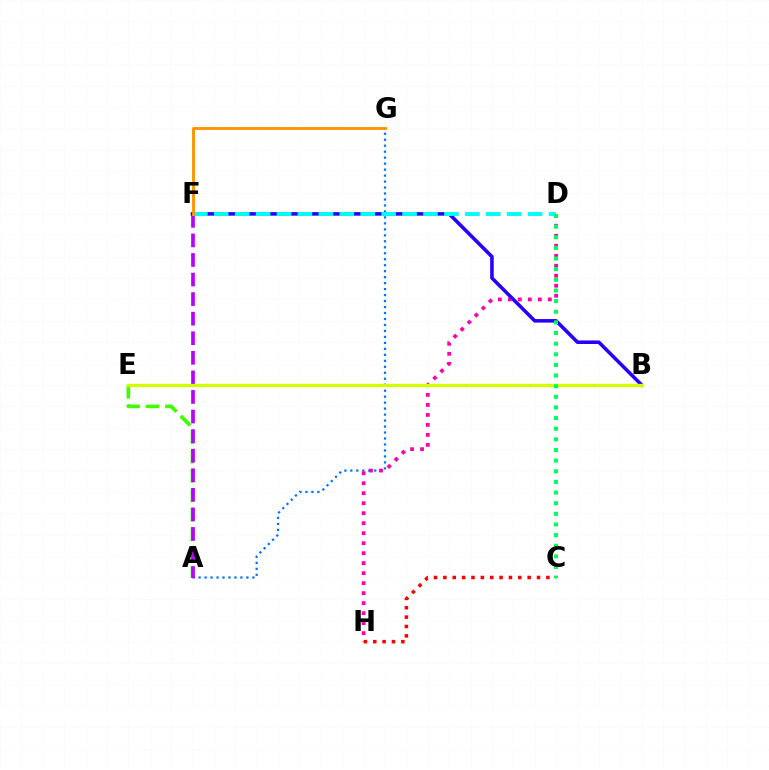{('A', 'E'): [{'color': '#3dff00', 'line_style': 'dashed', 'thickness': 2.64}], ('A', 'G'): [{'color': '#0074ff', 'line_style': 'dotted', 'thickness': 1.62}], ('A', 'F'): [{'color': '#b900ff', 'line_style': 'dashed', 'thickness': 2.66}], ('D', 'H'): [{'color': '#ff00ac', 'line_style': 'dotted', 'thickness': 2.72}], ('B', 'F'): [{'color': '#2500ff', 'line_style': 'solid', 'thickness': 2.56}], ('B', 'E'): [{'color': '#d1ff00', 'line_style': 'solid', 'thickness': 2.38}], ('D', 'F'): [{'color': '#00fff6', 'line_style': 'dashed', 'thickness': 2.84}], ('C', 'H'): [{'color': '#ff0000', 'line_style': 'dotted', 'thickness': 2.54}], ('C', 'D'): [{'color': '#00ff5c', 'line_style': 'dotted', 'thickness': 2.89}], ('F', 'G'): [{'color': '#ff9400', 'line_style': 'solid', 'thickness': 2.07}]}